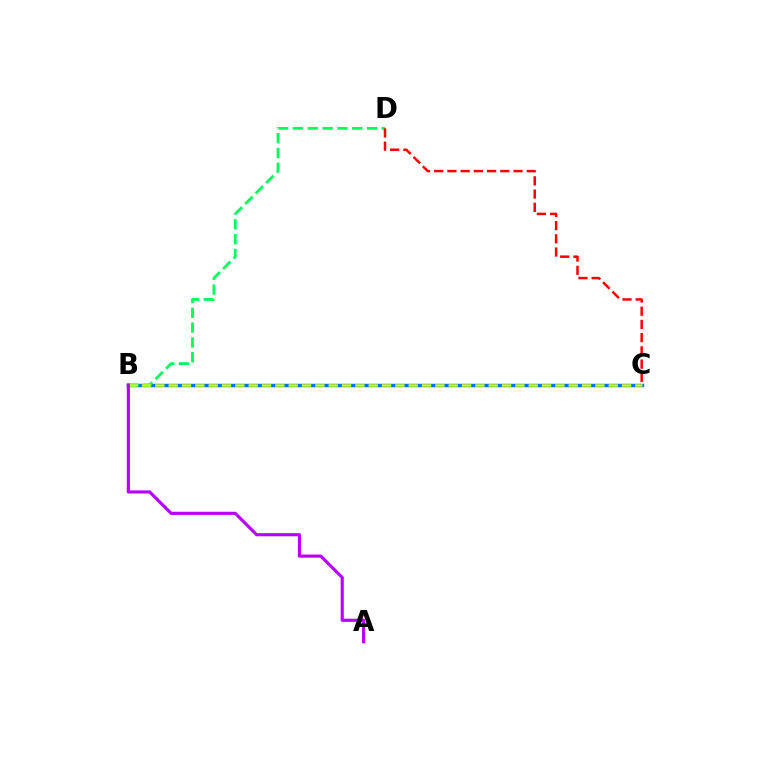{('B', 'C'): [{'color': '#0074ff', 'line_style': 'solid', 'thickness': 2.49}, {'color': '#d1ff00', 'line_style': 'dashed', 'thickness': 1.81}], ('B', 'D'): [{'color': '#00ff5c', 'line_style': 'dashed', 'thickness': 2.02}], ('C', 'D'): [{'color': '#ff0000', 'line_style': 'dashed', 'thickness': 1.8}], ('A', 'B'): [{'color': '#b900ff', 'line_style': 'solid', 'thickness': 2.26}]}